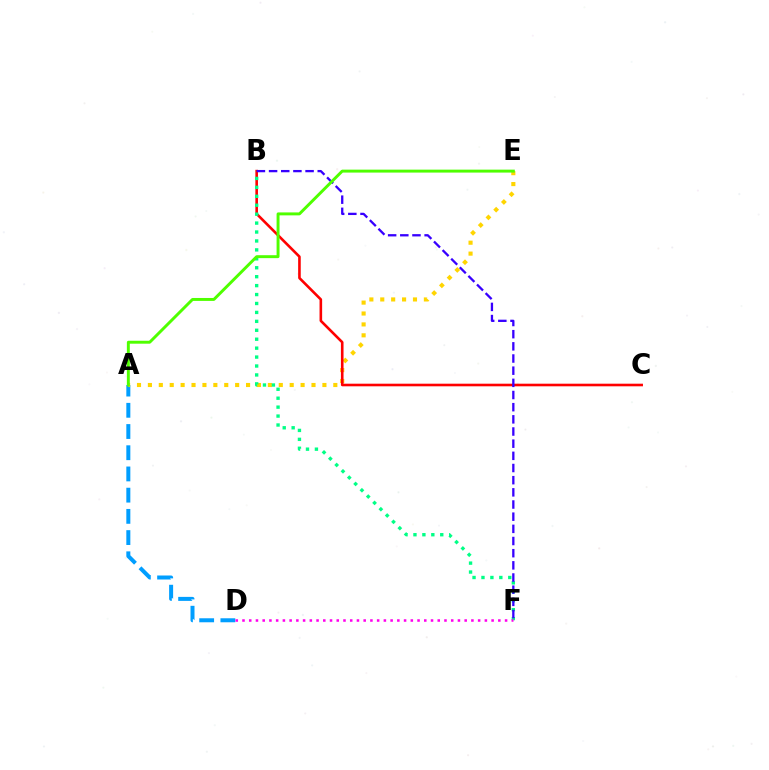{('A', 'D'): [{'color': '#009eff', 'line_style': 'dashed', 'thickness': 2.88}], ('A', 'E'): [{'color': '#ffd500', 'line_style': 'dotted', 'thickness': 2.96}, {'color': '#4fff00', 'line_style': 'solid', 'thickness': 2.12}], ('B', 'C'): [{'color': '#ff0000', 'line_style': 'solid', 'thickness': 1.88}], ('B', 'F'): [{'color': '#00ff86', 'line_style': 'dotted', 'thickness': 2.43}, {'color': '#3700ff', 'line_style': 'dashed', 'thickness': 1.65}], ('D', 'F'): [{'color': '#ff00ed', 'line_style': 'dotted', 'thickness': 1.83}]}